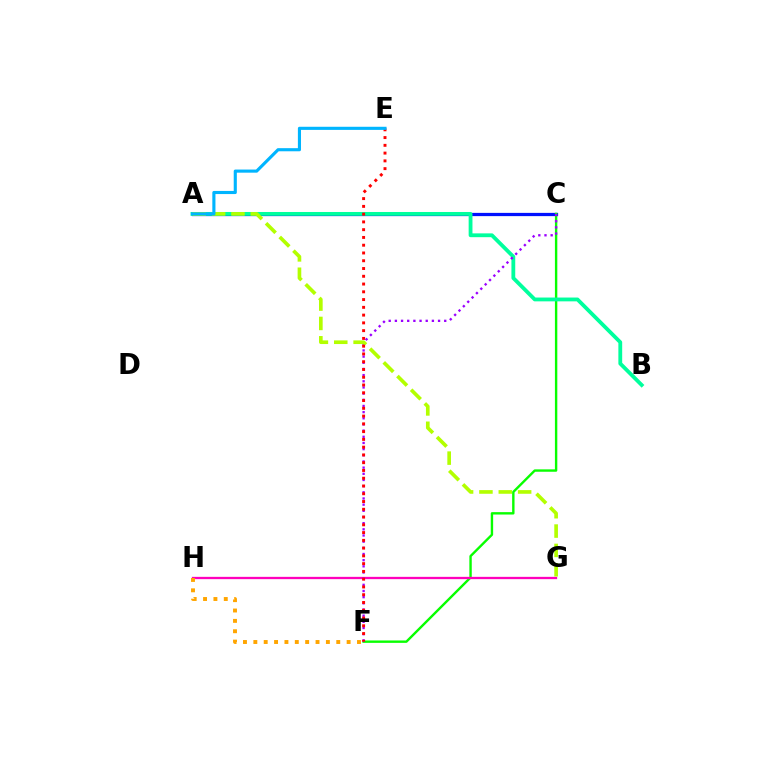{('A', 'C'): [{'color': '#0010ff', 'line_style': 'solid', 'thickness': 2.33}], ('C', 'F'): [{'color': '#08ff00', 'line_style': 'solid', 'thickness': 1.72}, {'color': '#9b00ff', 'line_style': 'dotted', 'thickness': 1.68}], ('A', 'B'): [{'color': '#00ff9d', 'line_style': 'solid', 'thickness': 2.75}], ('G', 'H'): [{'color': '#ff00bd', 'line_style': 'solid', 'thickness': 1.65}], ('A', 'G'): [{'color': '#b3ff00', 'line_style': 'dashed', 'thickness': 2.63}], ('F', 'H'): [{'color': '#ffa500', 'line_style': 'dotted', 'thickness': 2.82}], ('E', 'F'): [{'color': '#ff0000', 'line_style': 'dotted', 'thickness': 2.11}], ('A', 'E'): [{'color': '#00b5ff', 'line_style': 'solid', 'thickness': 2.25}]}